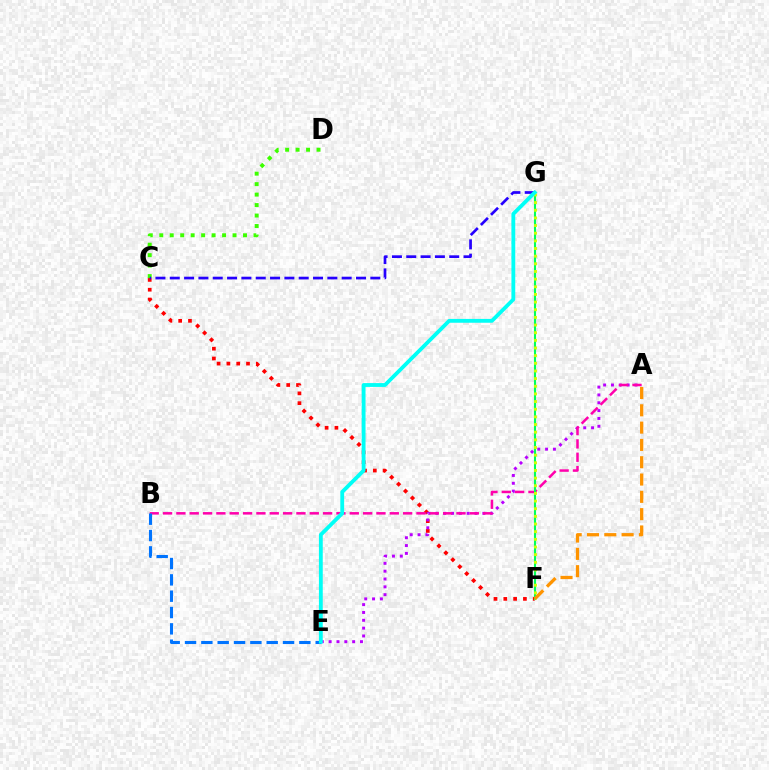{('C', 'F'): [{'color': '#ff0000', 'line_style': 'dotted', 'thickness': 2.66}], ('C', 'D'): [{'color': '#3dff00', 'line_style': 'dotted', 'thickness': 2.84}], ('A', 'E'): [{'color': '#b900ff', 'line_style': 'dotted', 'thickness': 2.13}], ('A', 'B'): [{'color': '#ff00ac', 'line_style': 'dashed', 'thickness': 1.81}], ('F', 'G'): [{'color': '#00ff5c', 'line_style': 'solid', 'thickness': 1.51}, {'color': '#d1ff00', 'line_style': 'dotted', 'thickness': 2.08}], ('C', 'G'): [{'color': '#2500ff', 'line_style': 'dashed', 'thickness': 1.95}], ('B', 'E'): [{'color': '#0074ff', 'line_style': 'dashed', 'thickness': 2.22}], ('E', 'G'): [{'color': '#00fff6', 'line_style': 'solid', 'thickness': 2.76}], ('A', 'F'): [{'color': '#ff9400', 'line_style': 'dashed', 'thickness': 2.35}]}